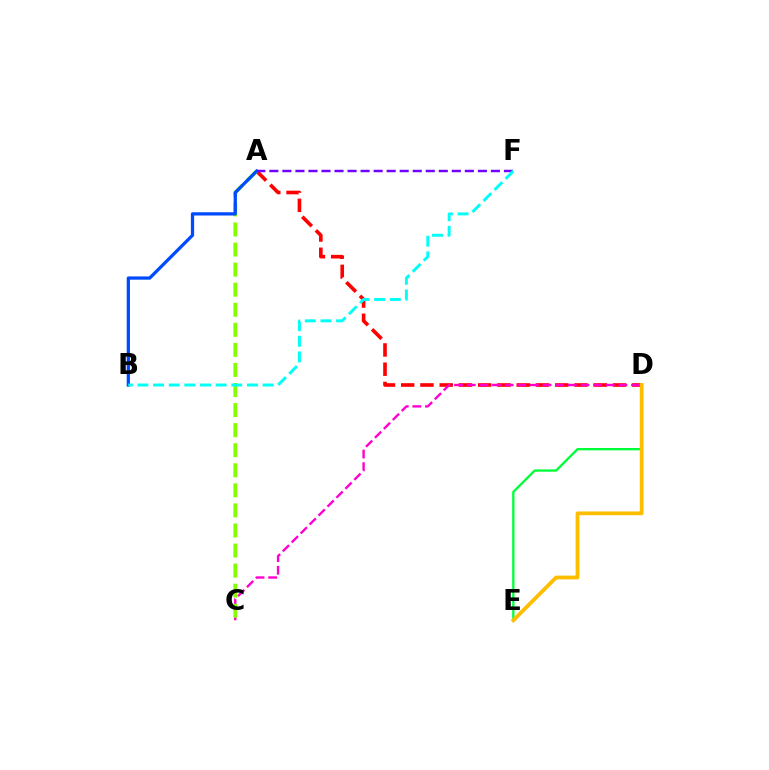{('A', 'D'): [{'color': '#ff0000', 'line_style': 'dashed', 'thickness': 2.62}], ('C', 'D'): [{'color': '#ff00cf', 'line_style': 'dashed', 'thickness': 1.72}], ('A', 'C'): [{'color': '#84ff00', 'line_style': 'dashed', 'thickness': 2.73}], ('A', 'B'): [{'color': '#004bff', 'line_style': 'solid', 'thickness': 2.35}], ('A', 'F'): [{'color': '#7200ff', 'line_style': 'dashed', 'thickness': 1.77}], ('D', 'E'): [{'color': '#00ff39', 'line_style': 'solid', 'thickness': 1.68}, {'color': '#ffbd00', 'line_style': 'solid', 'thickness': 2.72}], ('B', 'F'): [{'color': '#00fff6', 'line_style': 'dashed', 'thickness': 2.12}]}